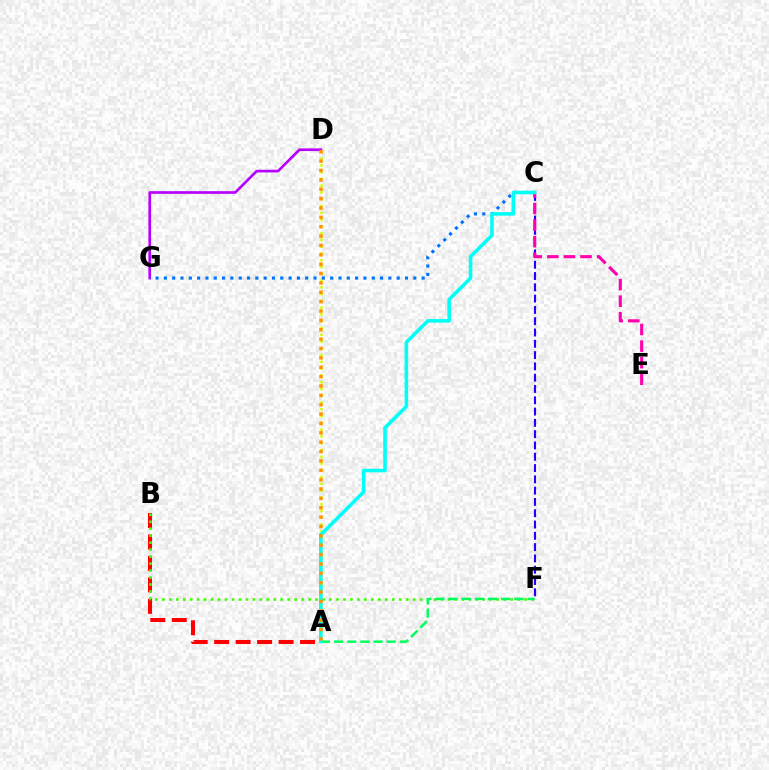{('A', 'B'): [{'color': '#ff0000', 'line_style': 'dashed', 'thickness': 2.92}], ('C', 'F'): [{'color': '#2500ff', 'line_style': 'dashed', 'thickness': 1.53}], ('D', 'G'): [{'color': '#b900ff', 'line_style': 'solid', 'thickness': 1.93}], ('A', 'D'): [{'color': '#d1ff00', 'line_style': 'dotted', 'thickness': 1.84}, {'color': '#ff9400', 'line_style': 'dotted', 'thickness': 2.55}], ('C', 'G'): [{'color': '#0074ff', 'line_style': 'dotted', 'thickness': 2.26}], ('B', 'F'): [{'color': '#3dff00', 'line_style': 'dotted', 'thickness': 1.89}], ('C', 'E'): [{'color': '#ff00ac', 'line_style': 'dashed', 'thickness': 2.25}], ('A', 'F'): [{'color': '#00ff5c', 'line_style': 'dashed', 'thickness': 1.79}], ('A', 'C'): [{'color': '#00fff6', 'line_style': 'solid', 'thickness': 2.56}]}